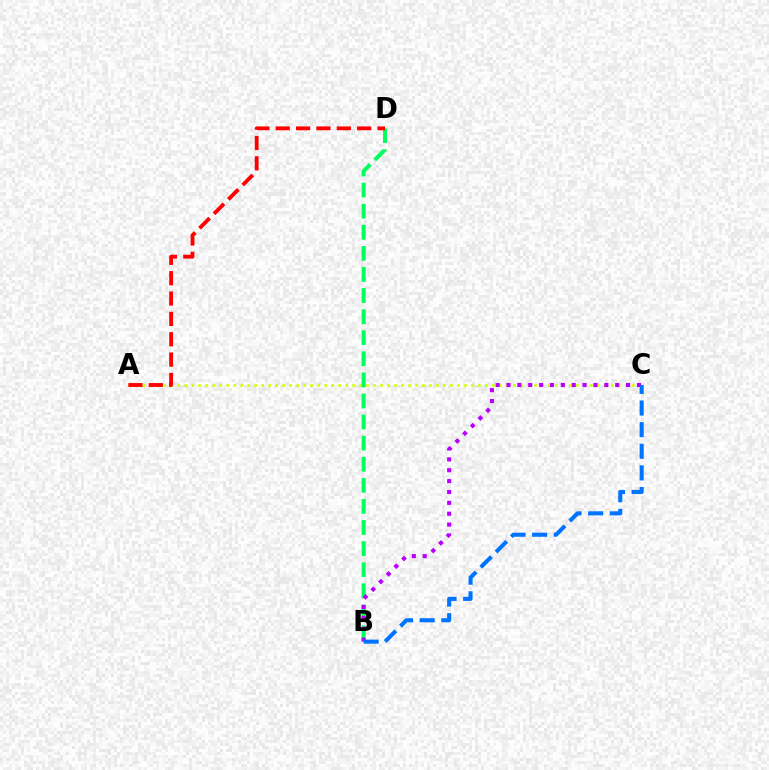{('A', 'C'): [{'color': '#d1ff00', 'line_style': 'dotted', 'thickness': 1.9}], ('B', 'D'): [{'color': '#00ff5c', 'line_style': 'dashed', 'thickness': 2.86}], ('B', 'C'): [{'color': '#b900ff', 'line_style': 'dotted', 'thickness': 2.95}, {'color': '#0074ff', 'line_style': 'dashed', 'thickness': 2.94}], ('A', 'D'): [{'color': '#ff0000', 'line_style': 'dashed', 'thickness': 2.77}]}